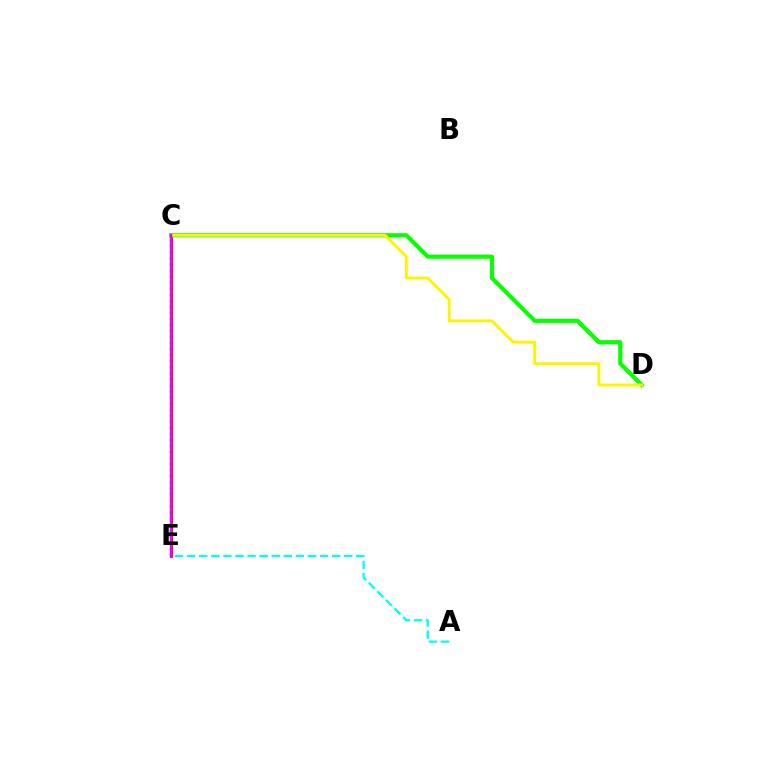{('A', 'E'): [{'color': '#00fff6', 'line_style': 'dashed', 'thickness': 1.64}], ('C', 'E'): [{'color': '#ff0000', 'line_style': 'solid', 'thickness': 2.06}, {'color': '#0010ff', 'line_style': 'dotted', 'thickness': 1.64}, {'color': '#ee00ff', 'line_style': 'solid', 'thickness': 1.77}], ('C', 'D'): [{'color': '#08ff00', 'line_style': 'solid', 'thickness': 3.0}, {'color': '#fcf500', 'line_style': 'solid', 'thickness': 2.08}]}